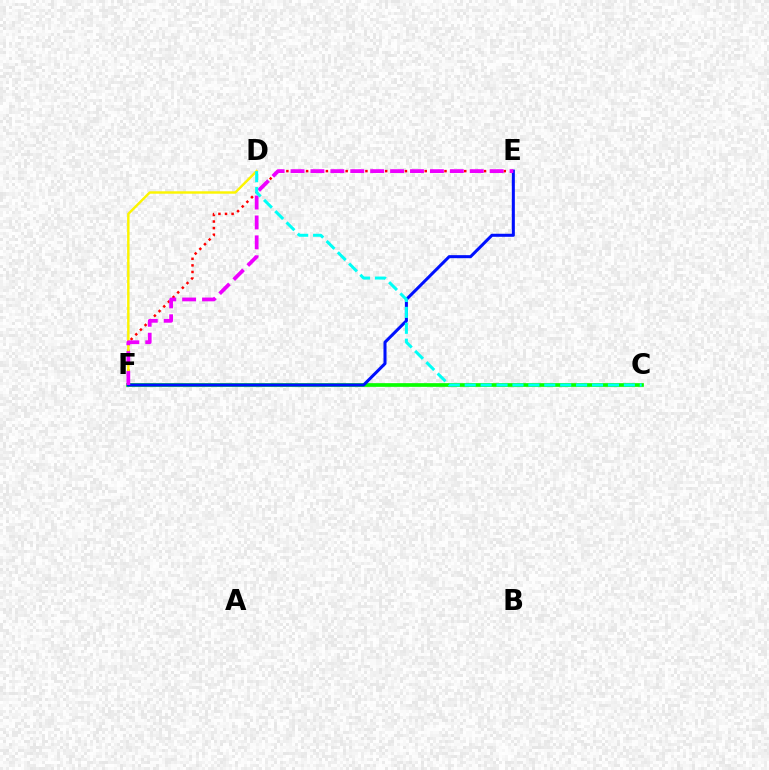{('E', 'F'): [{'color': '#ff0000', 'line_style': 'dotted', 'thickness': 1.79}, {'color': '#0010ff', 'line_style': 'solid', 'thickness': 2.19}, {'color': '#ee00ff', 'line_style': 'dashed', 'thickness': 2.71}], ('D', 'F'): [{'color': '#fcf500', 'line_style': 'solid', 'thickness': 1.75}], ('C', 'F'): [{'color': '#08ff00', 'line_style': 'solid', 'thickness': 2.66}], ('C', 'D'): [{'color': '#00fff6', 'line_style': 'dashed', 'thickness': 2.16}]}